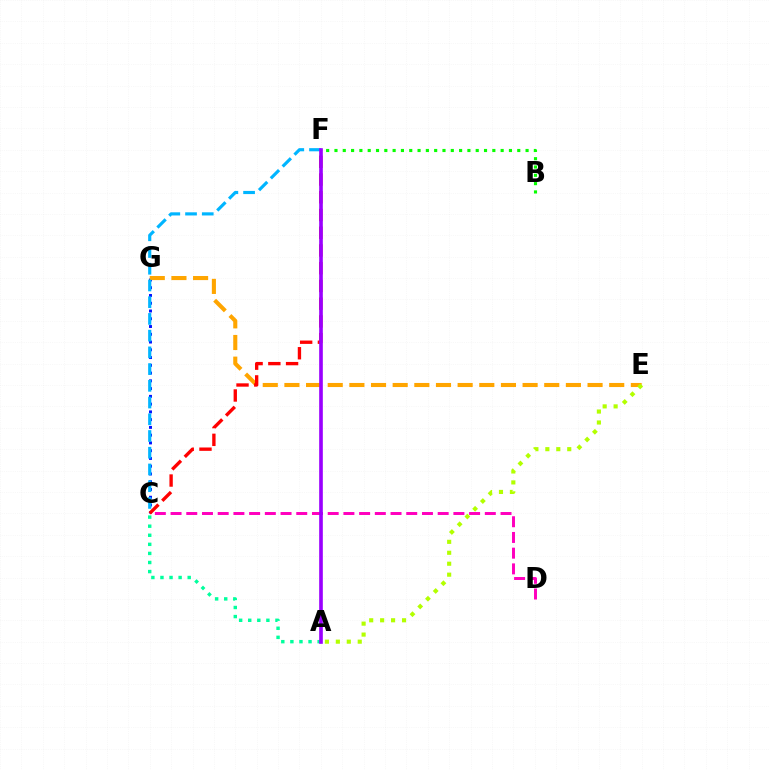{('B', 'F'): [{'color': '#08ff00', 'line_style': 'dotted', 'thickness': 2.26}], ('C', 'G'): [{'color': '#0010ff', 'line_style': 'dotted', 'thickness': 2.11}], ('E', 'G'): [{'color': '#ffa500', 'line_style': 'dashed', 'thickness': 2.94}], ('C', 'F'): [{'color': '#ff0000', 'line_style': 'dashed', 'thickness': 2.41}, {'color': '#00b5ff', 'line_style': 'dashed', 'thickness': 2.27}], ('C', 'D'): [{'color': '#ff00bd', 'line_style': 'dashed', 'thickness': 2.13}], ('A', 'C'): [{'color': '#00ff9d', 'line_style': 'dotted', 'thickness': 2.47}], ('A', 'E'): [{'color': '#b3ff00', 'line_style': 'dotted', 'thickness': 2.97}], ('A', 'F'): [{'color': '#9b00ff', 'line_style': 'solid', 'thickness': 2.63}]}